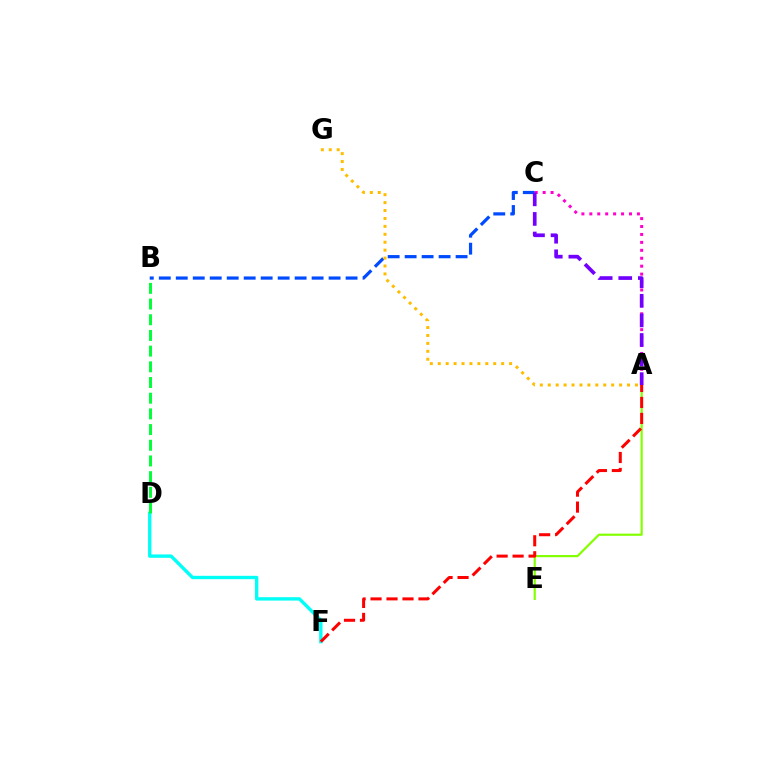{('B', 'C'): [{'color': '#004bff', 'line_style': 'dashed', 'thickness': 2.31}], ('A', 'E'): [{'color': '#84ff00', 'line_style': 'solid', 'thickness': 1.58}], ('D', 'F'): [{'color': '#00fff6', 'line_style': 'solid', 'thickness': 2.42}], ('A', 'C'): [{'color': '#ff00cf', 'line_style': 'dotted', 'thickness': 2.16}, {'color': '#7200ff', 'line_style': 'dashed', 'thickness': 2.66}], ('A', 'F'): [{'color': '#ff0000', 'line_style': 'dashed', 'thickness': 2.17}], ('A', 'G'): [{'color': '#ffbd00', 'line_style': 'dotted', 'thickness': 2.15}], ('B', 'D'): [{'color': '#00ff39', 'line_style': 'dashed', 'thickness': 2.13}]}